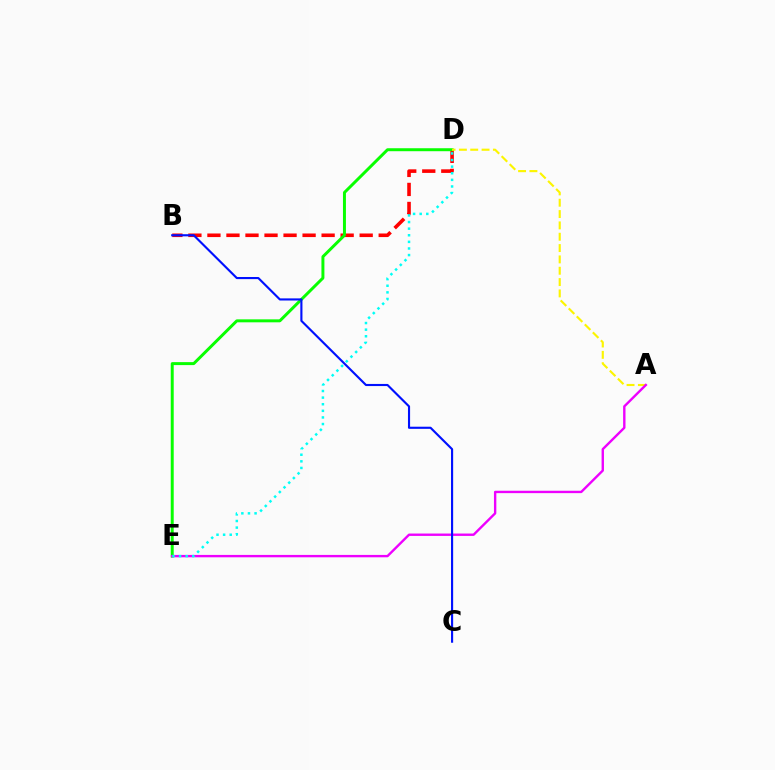{('B', 'D'): [{'color': '#ff0000', 'line_style': 'dashed', 'thickness': 2.59}], ('D', 'E'): [{'color': '#08ff00', 'line_style': 'solid', 'thickness': 2.14}, {'color': '#00fff6', 'line_style': 'dotted', 'thickness': 1.79}], ('A', 'D'): [{'color': '#fcf500', 'line_style': 'dashed', 'thickness': 1.54}], ('A', 'E'): [{'color': '#ee00ff', 'line_style': 'solid', 'thickness': 1.72}], ('B', 'C'): [{'color': '#0010ff', 'line_style': 'solid', 'thickness': 1.53}]}